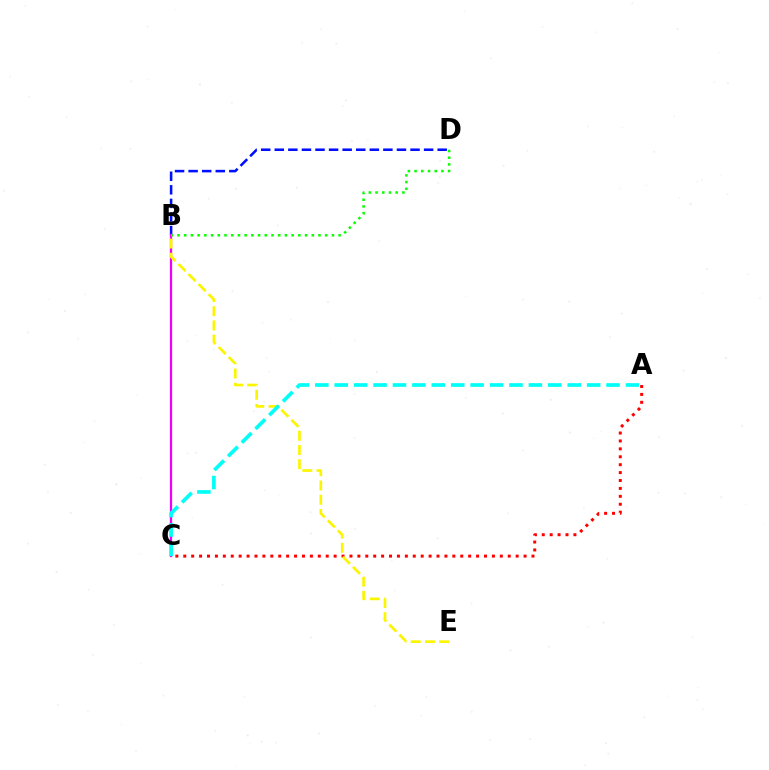{('A', 'C'): [{'color': '#ff0000', 'line_style': 'dotted', 'thickness': 2.15}, {'color': '#00fff6', 'line_style': 'dashed', 'thickness': 2.64}], ('B', 'D'): [{'color': '#0010ff', 'line_style': 'dashed', 'thickness': 1.84}, {'color': '#08ff00', 'line_style': 'dotted', 'thickness': 1.82}], ('B', 'C'): [{'color': '#ee00ff', 'line_style': 'solid', 'thickness': 1.62}], ('B', 'E'): [{'color': '#fcf500', 'line_style': 'dashed', 'thickness': 1.93}]}